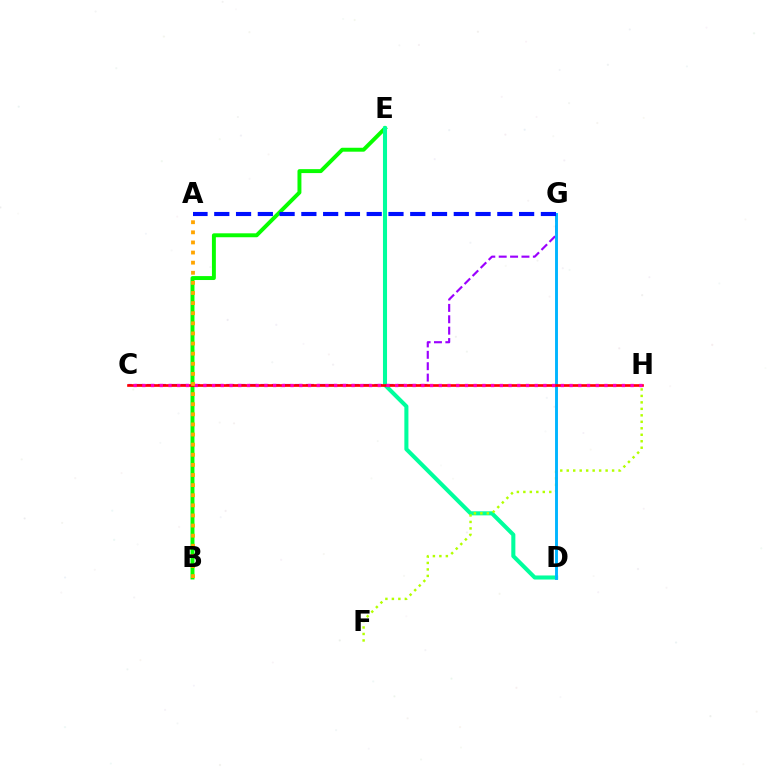{('B', 'E'): [{'color': '#08ff00', 'line_style': 'solid', 'thickness': 2.83}], ('D', 'E'): [{'color': '#00ff9d', 'line_style': 'solid', 'thickness': 2.93}], ('C', 'G'): [{'color': '#9b00ff', 'line_style': 'dashed', 'thickness': 1.55}], ('F', 'H'): [{'color': '#b3ff00', 'line_style': 'dotted', 'thickness': 1.76}], ('D', 'G'): [{'color': '#00b5ff', 'line_style': 'solid', 'thickness': 2.09}], ('C', 'H'): [{'color': '#ff0000', 'line_style': 'solid', 'thickness': 1.91}, {'color': '#ff00bd', 'line_style': 'dotted', 'thickness': 2.37}], ('A', 'B'): [{'color': '#ffa500', 'line_style': 'dotted', 'thickness': 2.75}], ('A', 'G'): [{'color': '#0010ff', 'line_style': 'dashed', 'thickness': 2.96}]}